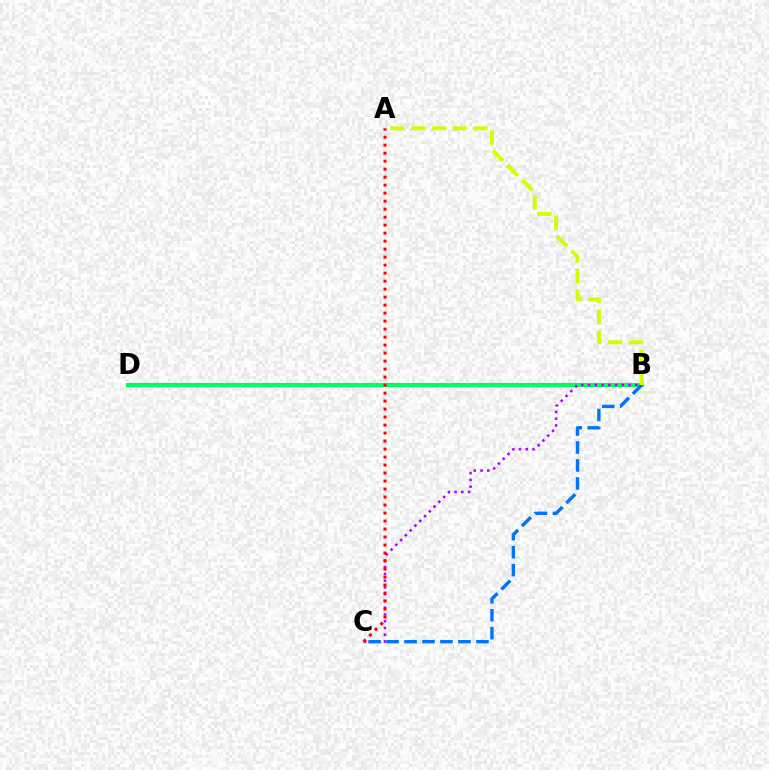{('B', 'D'): [{'color': '#00ff5c', 'line_style': 'solid', 'thickness': 2.98}], ('B', 'C'): [{'color': '#b900ff', 'line_style': 'dotted', 'thickness': 1.84}, {'color': '#0074ff', 'line_style': 'dashed', 'thickness': 2.44}], ('A', 'C'): [{'color': '#ff0000', 'line_style': 'dotted', 'thickness': 2.17}], ('A', 'B'): [{'color': '#d1ff00', 'line_style': 'dashed', 'thickness': 2.82}]}